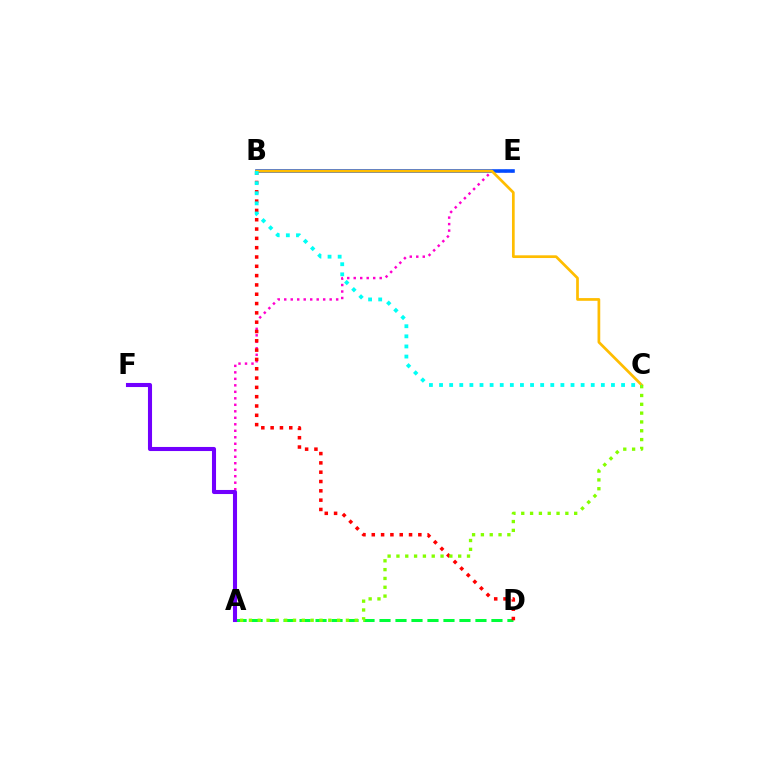{('A', 'D'): [{'color': '#00ff39', 'line_style': 'dashed', 'thickness': 2.17}], ('A', 'E'): [{'color': '#ff00cf', 'line_style': 'dotted', 'thickness': 1.76}], ('B', 'D'): [{'color': '#ff0000', 'line_style': 'dotted', 'thickness': 2.53}], ('B', 'E'): [{'color': '#004bff', 'line_style': 'solid', 'thickness': 2.58}], ('B', 'C'): [{'color': '#ffbd00', 'line_style': 'solid', 'thickness': 1.96}, {'color': '#00fff6', 'line_style': 'dotted', 'thickness': 2.75}], ('A', 'C'): [{'color': '#84ff00', 'line_style': 'dotted', 'thickness': 2.4}], ('A', 'F'): [{'color': '#7200ff', 'line_style': 'solid', 'thickness': 2.94}]}